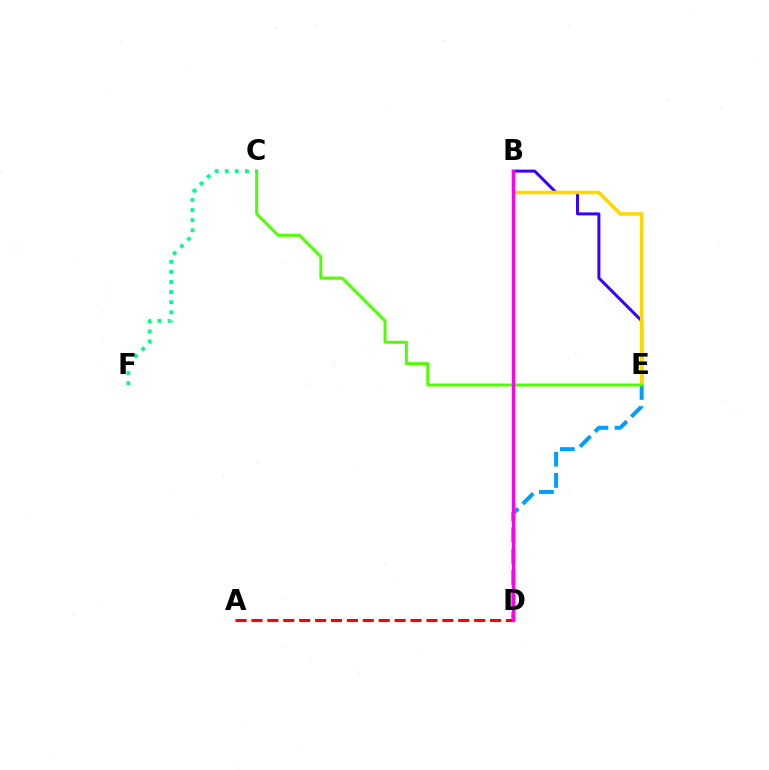{('B', 'E'): [{'color': '#3700ff', 'line_style': 'solid', 'thickness': 2.15}, {'color': '#ffd500', 'line_style': 'solid', 'thickness': 2.51}], ('D', 'E'): [{'color': '#009eff', 'line_style': 'dashed', 'thickness': 2.88}], ('A', 'D'): [{'color': '#ff0000', 'line_style': 'dashed', 'thickness': 2.16}], ('C', 'E'): [{'color': '#4fff00', 'line_style': 'solid', 'thickness': 2.13}], ('C', 'F'): [{'color': '#00ff86', 'line_style': 'dotted', 'thickness': 2.74}], ('B', 'D'): [{'color': '#ff00ed', 'line_style': 'solid', 'thickness': 2.41}]}